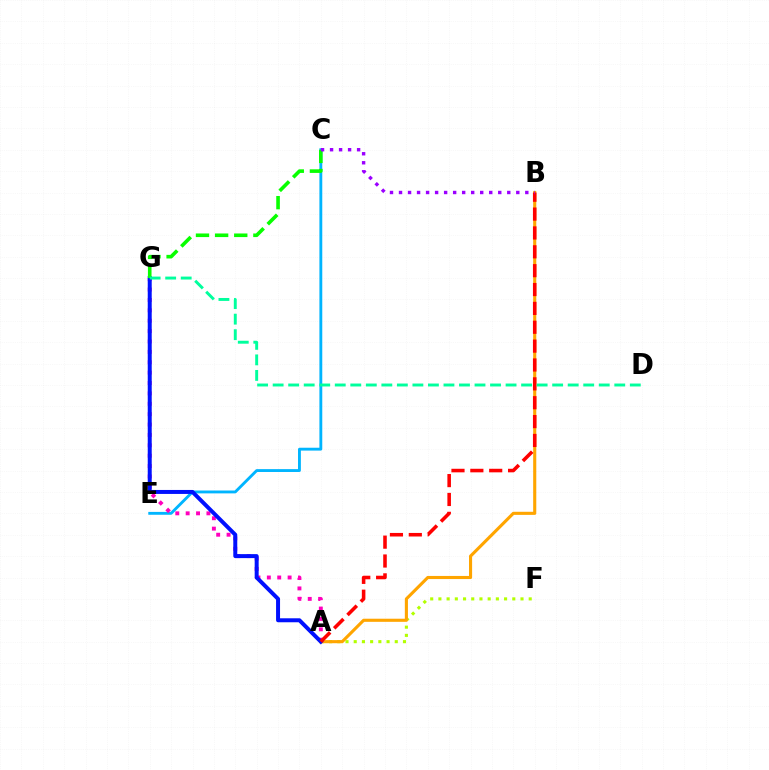{('C', 'E'): [{'color': '#00b5ff', 'line_style': 'solid', 'thickness': 2.06}], ('A', 'G'): [{'color': '#ff00bd', 'line_style': 'dotted', 'thickness': 2.82}, {'color': '#0010ff', 'line_style': 'solid', 'thickness': 2.86}], ('A', 'F'): [{'color': '#b3ff00', 'line_style': 'dotted', 'thickness': 2.23}], ('A', 'B'): [{'color': '#ffa500', 'line_style': 'solid', 'thickness': 2.24}, {'color': '#ff0000', 'line_style': 'dashed', 'thickness': 2.56}], ('C', 'G'): [{'color': '#08ff00', 'line_style': 'dashed', 'thickness': 2.6}], ('D', 'G'): [{'color': '#00ff9d', 'line_style': 'dashed', 'thickness': 2.11}], ('B', 'C'): [{'color': '#9b00ff', 'line_style': 'dotted', 'thickness': 2.45}]}